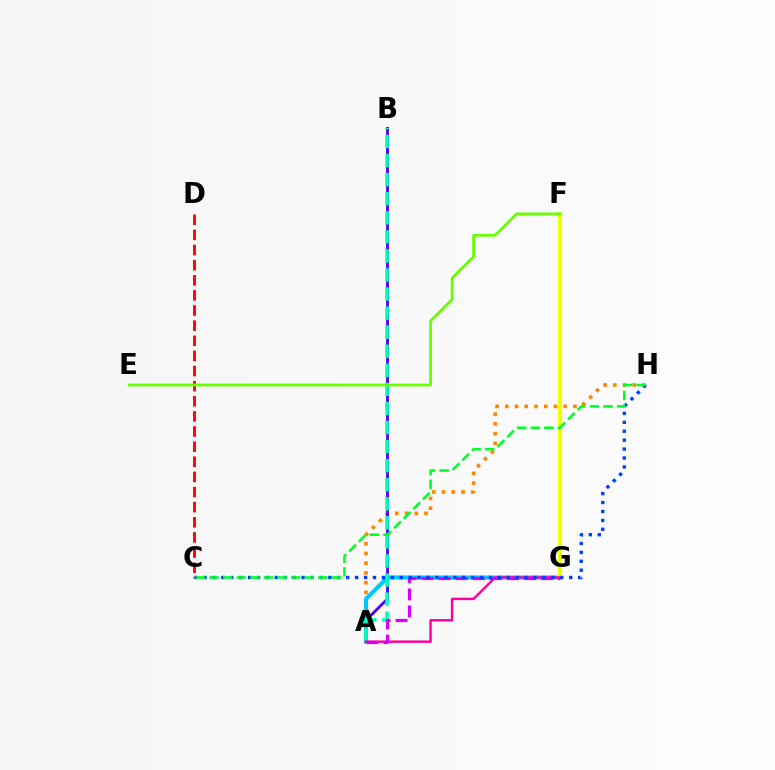{('A', 'H'): [{'color': '#ff8800', 'line_style': 'dotted', 'thickness': 2.64}], ('A', 'B'): [{'color': '#4f00ff', 'line_style': 'solid', 'thickness': 2.03}, {'color': '#00ffaf', 'line_style': 'dashed', 'thickness': 2.59}], ('A', 'G'): [{'color': '#00c7ff', 'line_style': 'solid', 'thickness': 2.95}, {'color': '#ff00a0', 'line_style': 'solid', 'thickness': 1.76}, {'color': '#d600ff', 'line_style': 'dashed', 'thickness': 2.31}], ('C', 'D'): [{'color': '#ff0000', 'line_style': 'dashed', 'thickness': 2.05}], ('F', 'G'): [{'color': '#eeff00', 'line_style': 'solid', 'thickness': 2.98}], ('C', 'H'): [{'color': '#003fff', 'line_style': 'dotted', 'thickness': 2.42}, {'color': '#00ff27', 'line_style': 'dashed', 'thickness': 1.85}], ('E', 'F'): [{'color': '#66ff00', 'line_style': 'solid', 'thickness': 1.98}]}